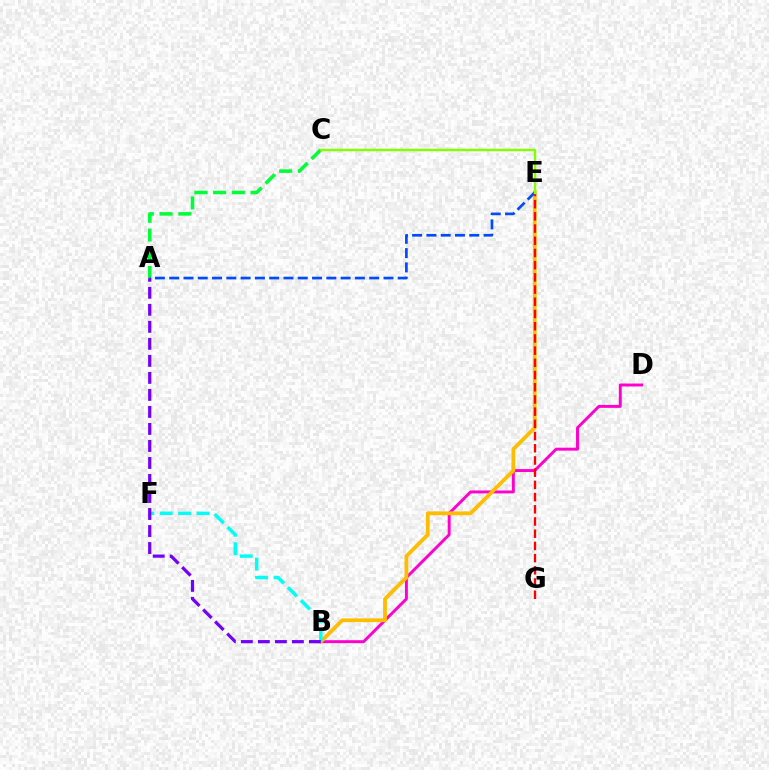{('A', 'C'): [{'color': '#00ff39', 'line_style': 'dashed', 'thickness': 2.55}], ('B', 'D'): [{'color': '#ff00cf', 'line_style': 'solid', 'thickness': 2.12}], ('B', 'E'): [{'color': '#ffbd00', 'line_style': 'solid', 'thickness': 2.73}], ('B', 'F'): [{'color': '#00fff6', 'line_style': 'dashed', 'thickness': 2.5}], ('E', 'G'): [{'color': '#ff0000', 'line_style': 'dashed', 'thickness': 1.66}], ('A', 'E'): [{'color': '#004bff', 'line_style': 'dashed', 'thickness': 1.94}], ('C', 'E'): [{'color': '#84ff00', 'line_style': 'solid', 'thickness': 1.74}], ('A', 'B'): [{'color': '#7200ff', 'line_style': 'dashed', 'thickness': 2.31}]}